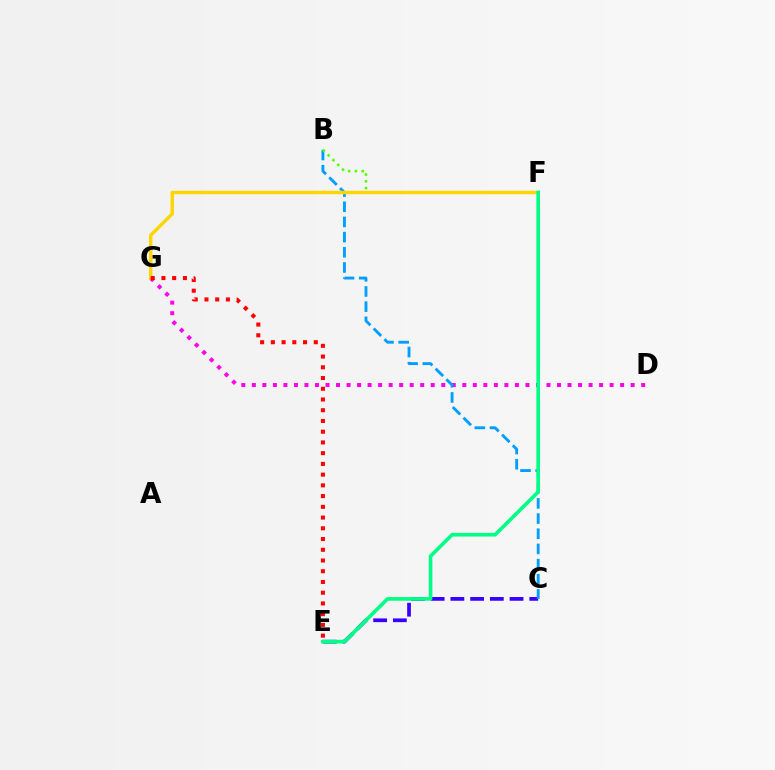{('C', 'E'): [{'color': '#3700ff', 'line_style': 'dashed', 'thickness': 2.68}], ('D', 'G'): [{'color': '#ff00ed', 'line_style': 'dotted', 'thickness': 2.86}], ('B', 'C'): [{'color': '#009eff', 'line_style': 'dashed', 'thickness': 2.06}], ('B', 'F'): [{'color': '#4fff00', 'line_style': 'dotted', 'thickness': 1.84}], ('F', 'G'): [{'color': '#ffd500', 'line_style': 'solid', 'thickness': 2.47}], ('E', 'G'): [{'color': '#ff0000', 'line_style': 'dotted', 'thickness': 2.92}], ('E', 'F'): [{'color': '#00ff86', 'line_style': 'solid', 'thickness': 2.63}]}